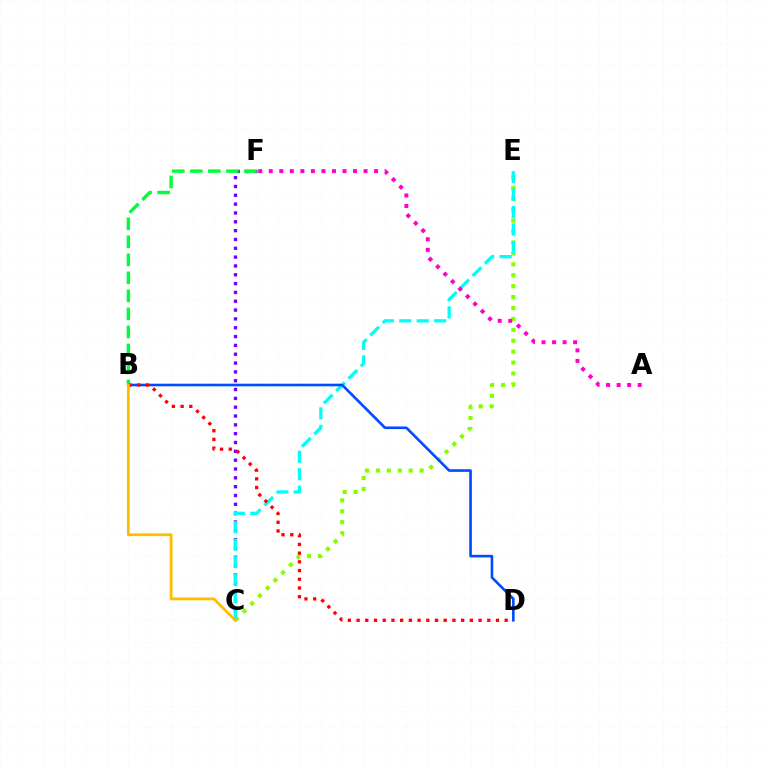{('C', 'F'): [{'color': '#7200ff', 'line_style': 'dotted', 'thickness': 2.4}], ('C', 'E'): [{'color': '#84ff00', 'line_style': 'dotted', 'thickness': 2.97}, {'color': '#00fff6', 'line_style': 'dashed', 'thickness': 2.37}], ('A', 'F'): [{'color': '#ff00cf', 'line_style': 'dotted', 'thickness': 2.86}], ('B', 'D'): [{'color': '#004bff', 'line_style': 'solid', 'thickness': 1.88}, {'color': '#ff0000', 'line_style': 'dotted', 'thickness': 2.37}], ('B', 'F'): [{'color': '#00ff39', 'line_style': 'dashed', 'thickness': 2.45}], ('B', 'C'): [{'color': '#ffbd00', 'line_style': 'solid', 'thickness': 2.04}]}